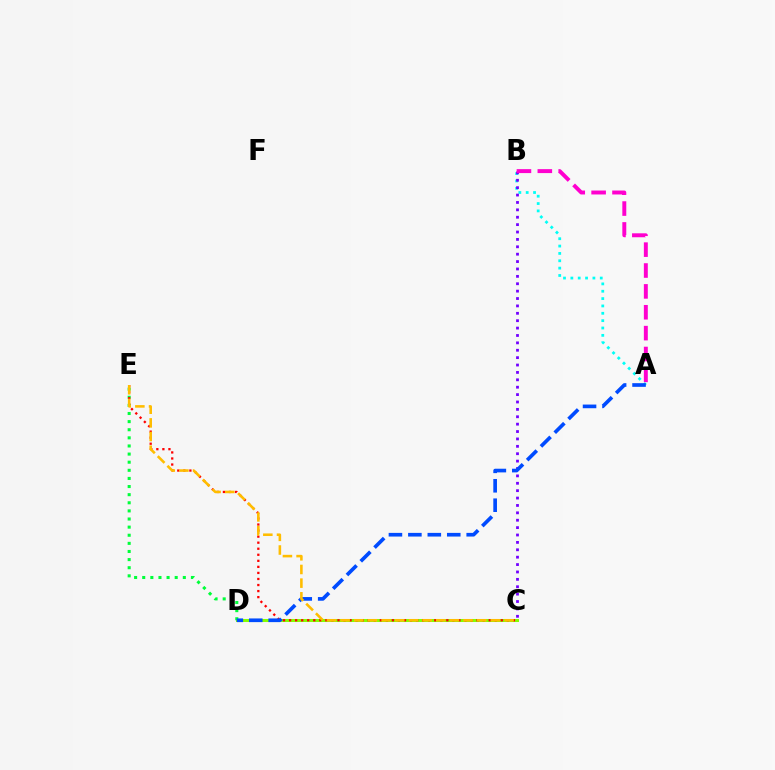{('C', 'D'): [{'color': '#84ff00', 'line_style': 'solid', 'thickness': 2.18}], ('D', 'E'): [{'color': '#00ff39', 'line_style': 'dotted', 'thickness': 2.21}], ('A', 'B'): [{'color': '#00fff6', 'line_style': 'dotted', 'thickness': 2.0}, {'color': '#ff00cf', 'line_style': 'dashed', 'thickness': 2.84}], ('C', 'E'): [{'color': '#ff0000', 'line_style': 'dotted', 'thickness': 1.64}, {'color': '#ffbd00', 'line_style': 'dashed', 'thickness': 1.86}], ('B', 'C'): [{'color': '#7200ff', 'line_style': 'dotted', 'thickness': 2.01}], ('A', 'D'): [{'color': '#004bff', 'line_style': 'dashed', 'thickness': 2.64}]}